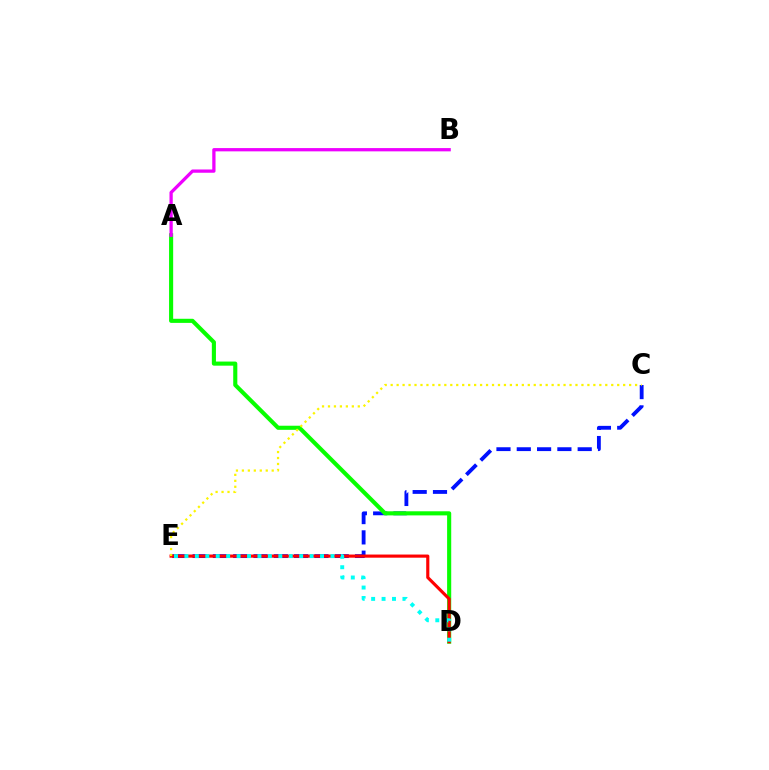{('C', 'E'): [{'color': '#0010ff', 'line_style': 'dashed', 'thickness': 2.76}, {'color': '#fcf500', 'line_style': 'dotted', 'thickness': 1.62}], ('A', 'D'): [{'color': '#08ff00', 'line_style': 'solid', 'thickness': 2.95}], ('D', 'E'): [{'color': '#ff0000', 'line_style': 'solid', 'thickness': 2.26}, {'color': '#00fff6', 'line_style': 'dotted', 'thickness': 2.83}], ('A', 'B'): [{'color': '#ee00ff', 'line_style': 'solid', 'thickness': 2.35}]}